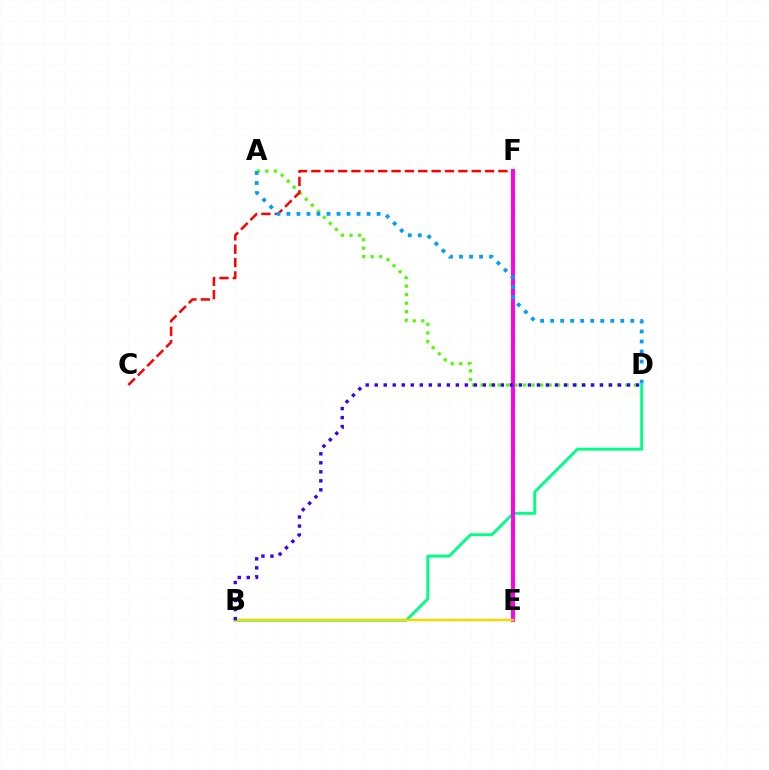{('A', 'D'): [{'color': '#4fff00', 'line_style': 'dotted', 'thickness': 2.32}, {'color': '#009eff', 'line_style': 'dotted', 'thickness': 2.72}], ('C', 'F'): [{'color': '#ff0000', 'line_style': 'dashed', 'thickness': 1.82}], ('B', 'D'): [{'color': '#00ff86', 'line_style': 'solid', 'thickness': 2.1}, {'color': '#3700ff', 'line_style': 'dotted', 'thickness': 2.45}], ('E', 'F'): [{'color': '#ff00ed', 'line_style': 'solid', 'thickness': 2.85}], ('B', 'E'): [{'color': '#ffd500', 'line_style': 'solid', 'thickness': 1.78}]}